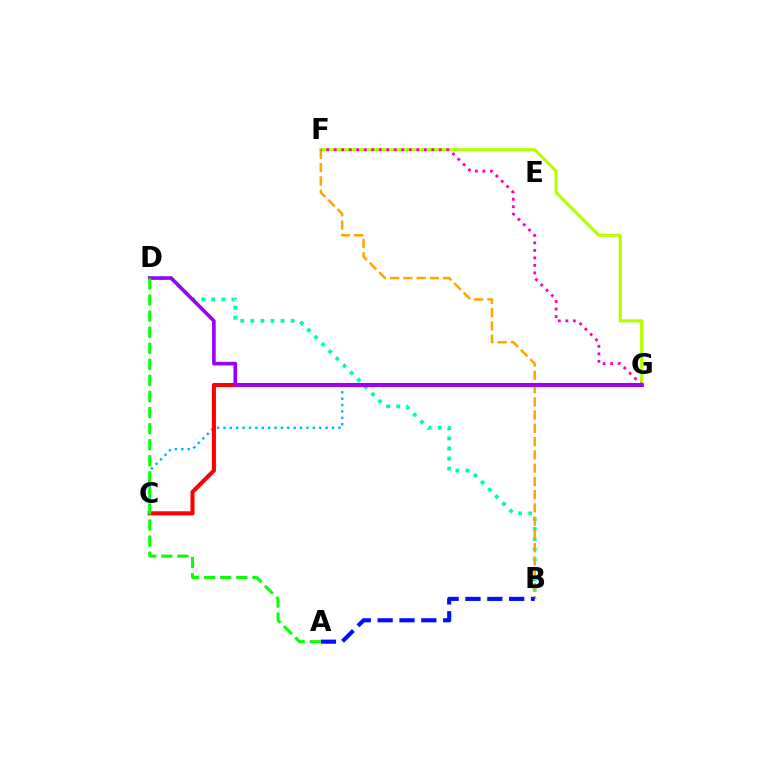{('F', 'G'): [{'color': '#b3ff00', 'line_style': 'solid', 'thickness': 2.25}, {'color': '#ff00bd', 'line_style': 'dotted', 'thickness': 2.04}], ('B', 'D'): [{'color': '#00ff9d', 'line_style': 'dotted', 'thickness': 2.74}], ('C', 'G'): [{'color': '#00b5ff', 'line_style': 'dotted', 'thickness': 1.73}, {'color': '#ff0000', 'line_style': 'solid', 'thickness': 2.94}], ('B', 'F'): [{'color': '#ffa500', 'line_style': 'dashed', 'thickness': 1.8}], ('A', 'B'): [{'color': '#0010ff', 'line_style': 'dashed', 'thickness': 2.97}], ('D', 'G'): [{'color': '#9b00ff', 'line_style': 'solid', 'thickness': 2.61}], ('A', 'D'): [{'color': '#08ff00', 'line_style': 'dashed', 'thickness': 2.18}]}